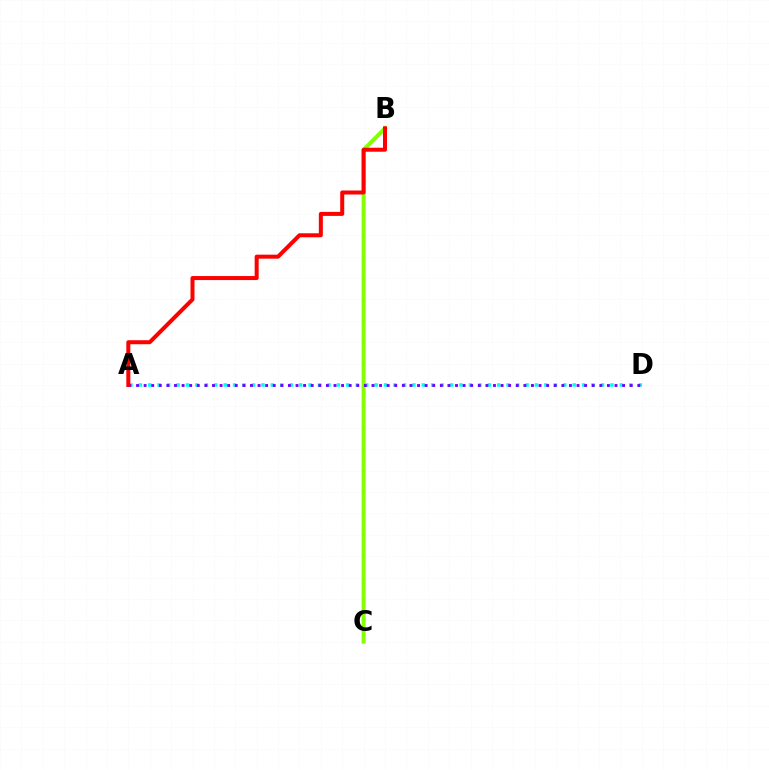{('B', 'C'): [{'color': '#84ff00', 'line_style': 'solid', 'thickness': 2.87}], ('A', 'D'): [{'color': '#00fff6', 'line_style': 'dotted', 'thickness': 2.56}, {'color': '#7200ff', 'line_style': 'dotted', 'thickness': 2.06}], ('A', 'B'): [{'color': '#ff0000', 'line_style': 'solid', 'thickness': 2.89}]}